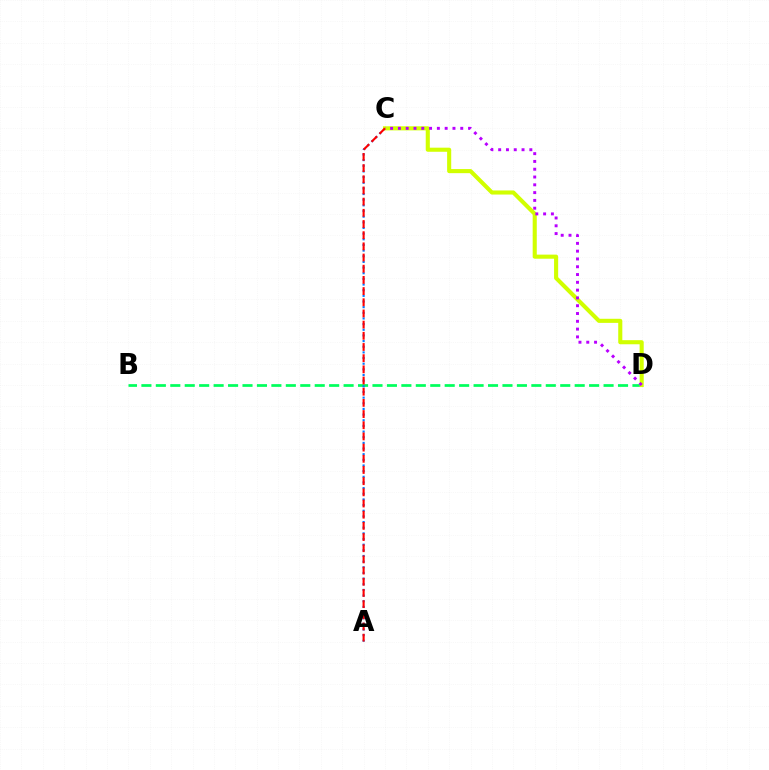{('B', 'D'): [{'color': '#00ff5c', 'line_style': 'dashed', 'thickness': 1.96}], ('A', 'C'): [{'color': '#0074ff', 'line_style': 'dotted', 'thickness': 1.54}, {'color': '#ff0000', 'line_style': 'dashed', 'thickness': 1.52}], ('C', 'D'): [{'color': '#d1ff00', 'line_style': 'solid', 'thickness': 2.95}, {'color': '#b900ff', 'line_style': 'dotted', 'thickness': 2.12}]}